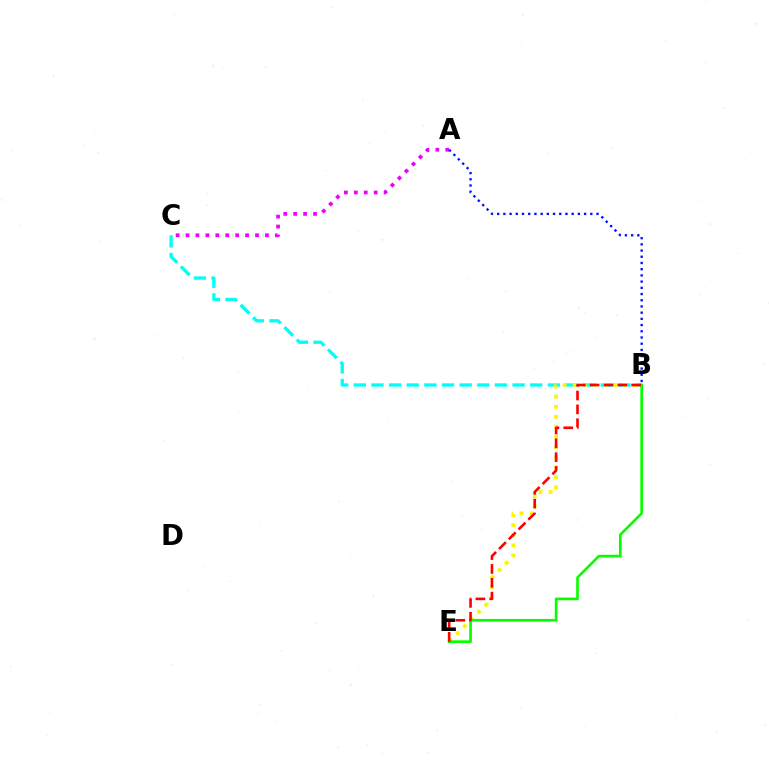{('A', 'C'): [{'color': '#ee00ff', 'line_style': 'dotted', 'thickness': 2.7}], ('B', 'C'): [{'color': '#00fff6', 'line_style': 'dashed', 'thickness': 2.4}], ('B', 'E'): [{'color': '#fcf500', 'line_style': 'dotted', 'thickness': 2.74}, {'color': '#08ff00', 'line_style': 'solid', 'thickness': 1.91}, {'color': '#ff0000', 'line_style': 'dashed', 'thickness': 1.88}], ('A', 'B'): [{'color': '#0010ff', 'line_style': 'dotted', 'thickness': 1.69}]}